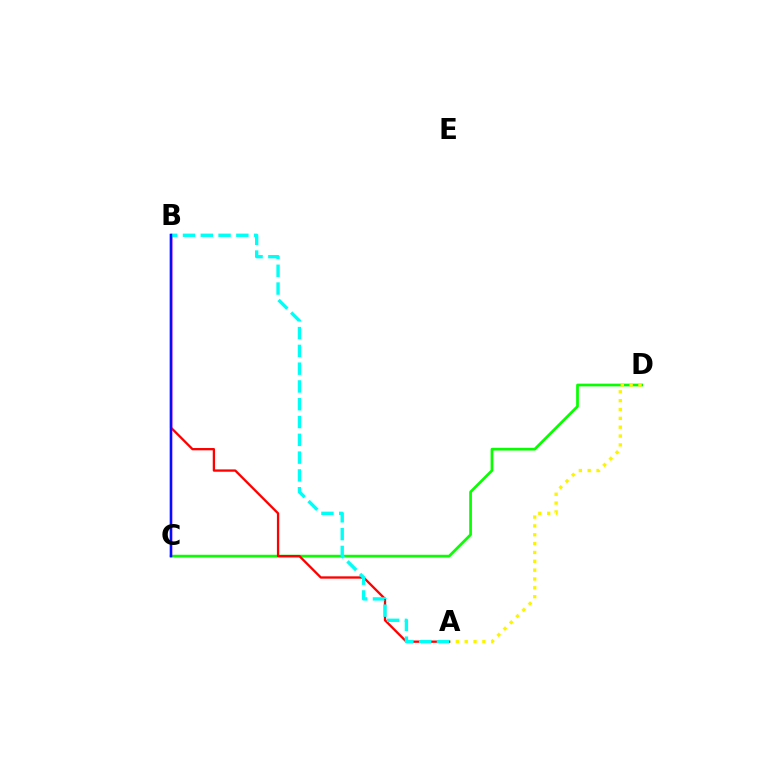{('C', 'D'): [{'color': '#08ff00', 'line_style': 'solid', 'thickness': 1.96}], ('A', 'D'): [{'color': '#fcf500', 'line_style': 'dotted', 'thickness': 2.4}], ('A', 'B'): [{'color': '#ff0000', 'line_style': 'solid', 'thickness': 1.66}, {'color': '#00fff6', 'line_style': 'dashed', 'thickness': 2.42}], ('B', 'C'): [{'color': '#ee00ff', 'line_style': 'solid', 'thickness': 1.75}, {'color': '#0010ff', 'line_style': 'solid', 'thickness': 1.72}]}